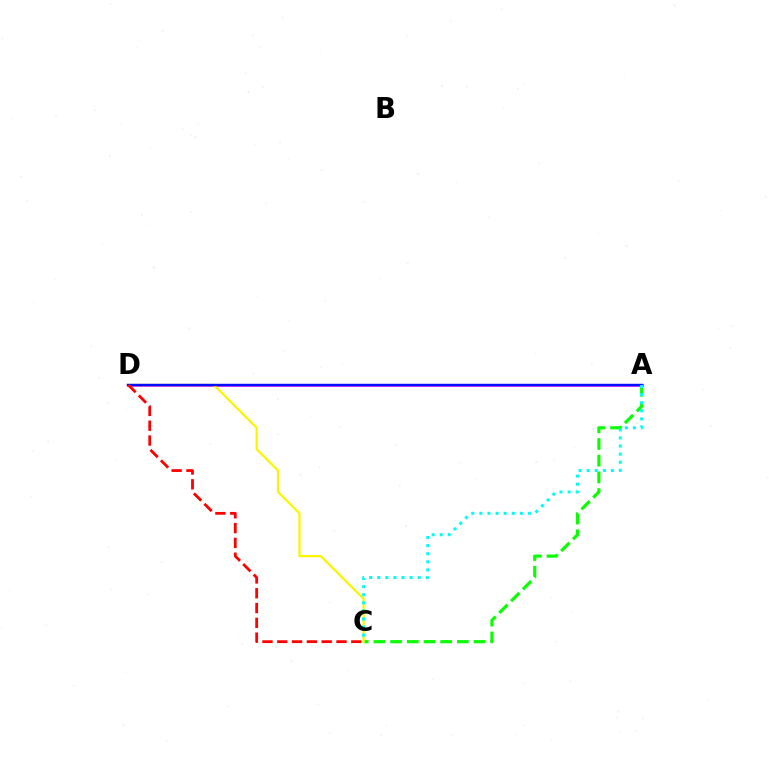{('A', 'C'): [{'color': '#08ff00', 'line_style': 'dashed', 'thickness': 2.27}, {'color': '#00fff6', 'line_style': 'dotted', 'thickness': 2.2}], ('A', 'D'): [{'color': '#ee00ff', 'line_style': 'solid', 'thickness': 1.81}, {'color': '#0010ff', 'line_style': 'solid', 'thickness': 1.75}], ('C', 'D'): [{'color': '#fcf500', 'line_style': 'solid', 'thickness': 1.63}, {'color': '#ff0000', 'line_style': 'dashed', 'thickness': 2.01}]}